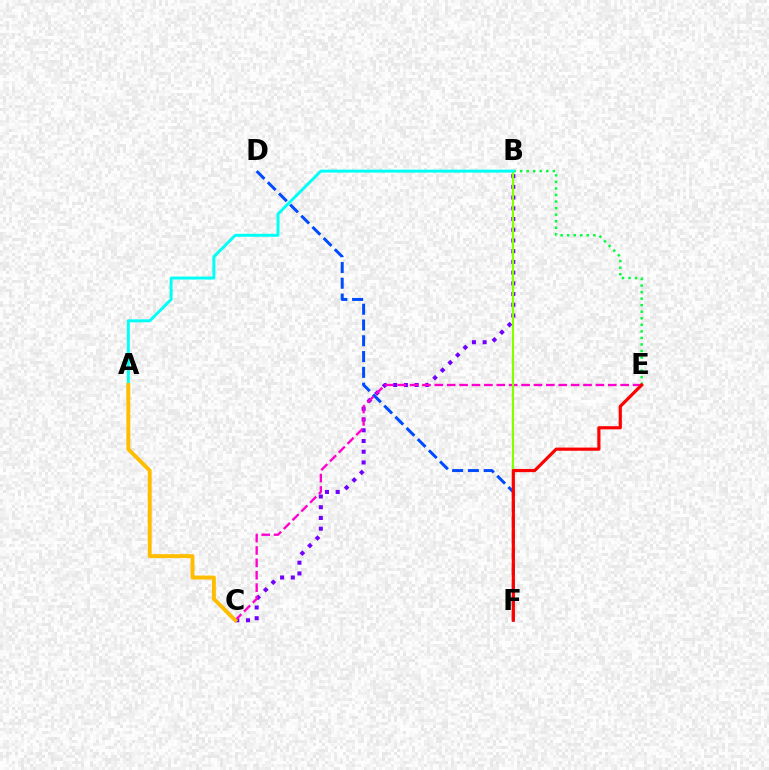{('D', 'F'): [{'color': '#004bff', 'line_style': 'dashed', 'thickness': 2.14}], ('B', 'C'): [{'color': '#7200ff', 'line_style': 'dotted', 'thickness': 2.91}], ('B', 'E'): [{'color': '#00ff39', 'line_style': 'dotted', 'thickness': 1.78}], ('C', 'E'): [{'color': '#ff00cf', 'line_style': 'dashed', 'thickness': 1.68}], ('B', 'F'): [{'color': '#84ff00', 'line_style': 'solid', 'thickness': 1.56}], ('A', 'B'): [{'color': '#00fff6', 'line_style': 'solid', 'thickness': 2.13}], ('E', 'F'): [{'color': '#ff0000', 'line_style': 'solid', 'thickness': 2.28}], ('A', 'C'): [{'color': '#ffbd00', 'line_style': 'solid', 'thickness': 2.82}]}